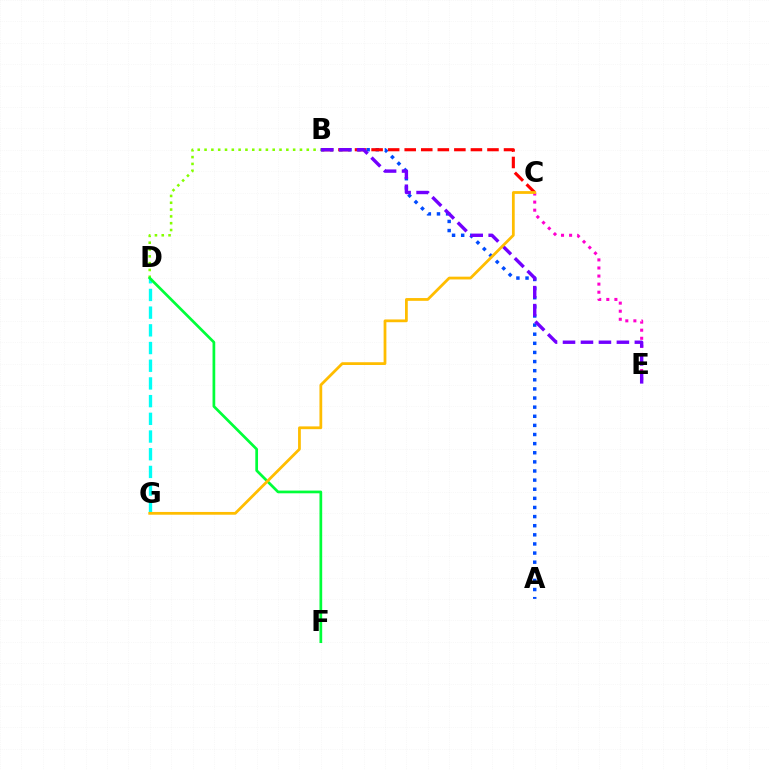{('C', 'E'): [{'color': '#ff00cf', 'line_style': 'dotted', 'thickness': 2.19}], ('B', 'D'): [{'color': '#84ff00', 'line_style': 'dotted', 'thickness': 1.85}], ('D', 'G'): [{'color': '#00fff6', 'line_style': 'dashed', 'thickness': 2.4}], ('D', 'F'): [{'color': '#00ff39', 'line_style': 'solid', 'thickness': 1.95}], ('A', 'B'): [{'color': '#004bff', 'line_style': 'dotted', 'thickness': 2.48}], ('B', 'C'): [{'color': '#ff0000', 'line_style': 'dashed', 'thickness': 2.25}], ('B', 'E'): [{'color': '#7200ff', 'line_style': 'dashed', 'thickness': 2.44}], ('C', 'G'): [{'color': '#ffbd00', 'line_style': 'solid', 'thickness': 2.0}]}